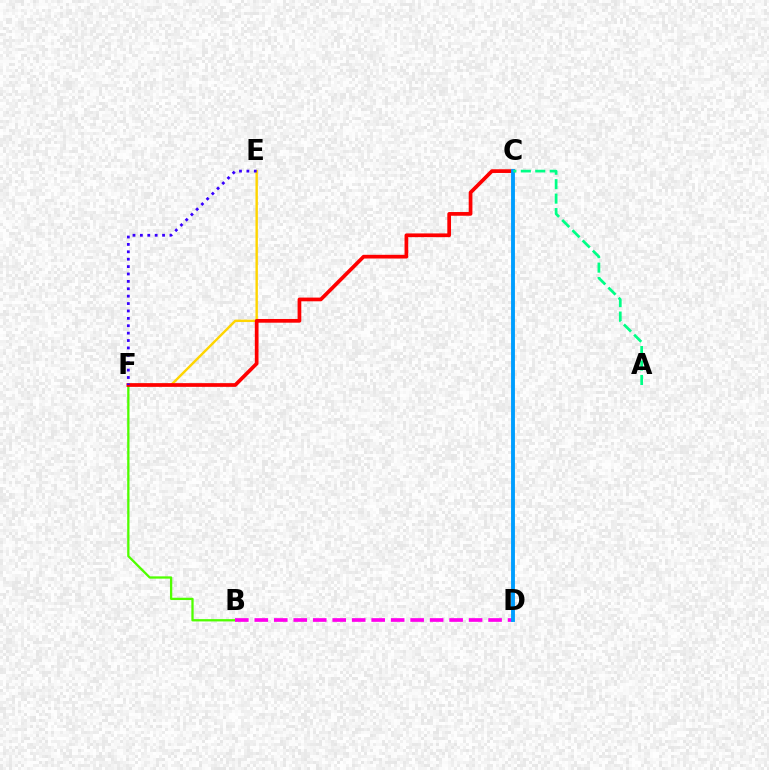{('B', 'F'): [{'color': '#4fff00', 'line_style': 'solid', 'thickness': 1.65}], ('E', 'F'): [{'color': '#ffd500', 'line_style': 'solid', 'thickness': 1.73}, {'color': '#3700ff', 'line_style': 'dotted', 'thickness': 2.01}], ('C', 'F'): [{'color': '#ff0000', 'line_style': 'solid', 'thickness': 2.67}], ('B', 'D'): [{'color': '#ff00ed', 'line_style': 'dashed', 'thickness': 2.65}], ('C', 'D'): [{'color': '#009eff', 'line_style': 'solid', 'thickness': 2.8}], ('A', 'C'): [{'color': '#00ff86', 'line_style': 'dashed', 'thickness': 1.96}]}